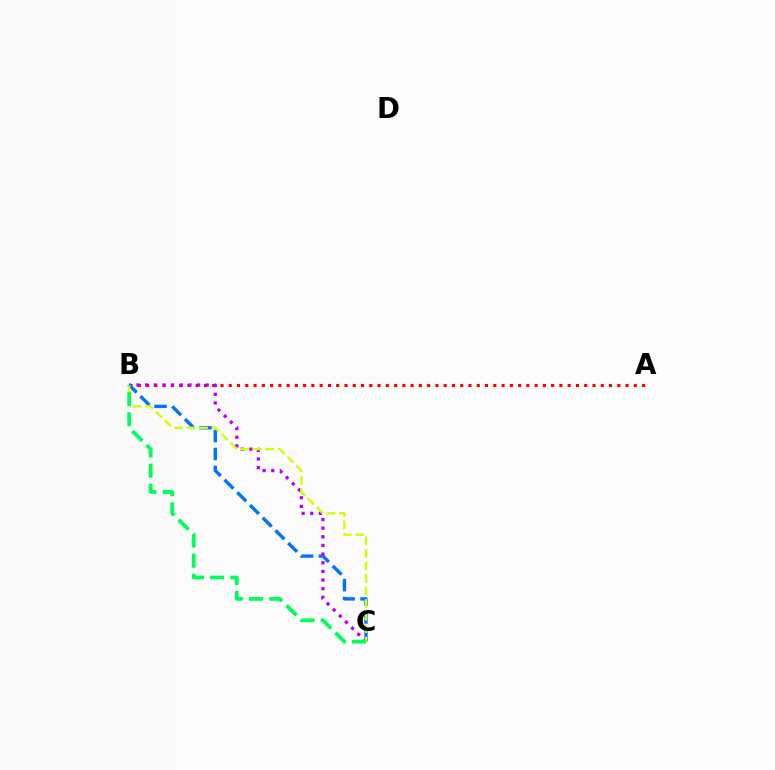{('A', 'B'): [{'color': '#ff0000', 'line_style': 'dotted', 'thickness': 2.25}], ('B', 'C'): [{'color': '#0074ff', 'line_style': 'dashed', 'thickness': 2.44}, {'color': '#b900ff', 'line_style': 'dotted', 'thickness': 2.35}, {'color': '#d1ff00', 'line_style': 'dashed', 'thickness': 1.7}, {'color': '#00ff5c', 'line_style': 'dashed', 'thickness': 2.73}]}